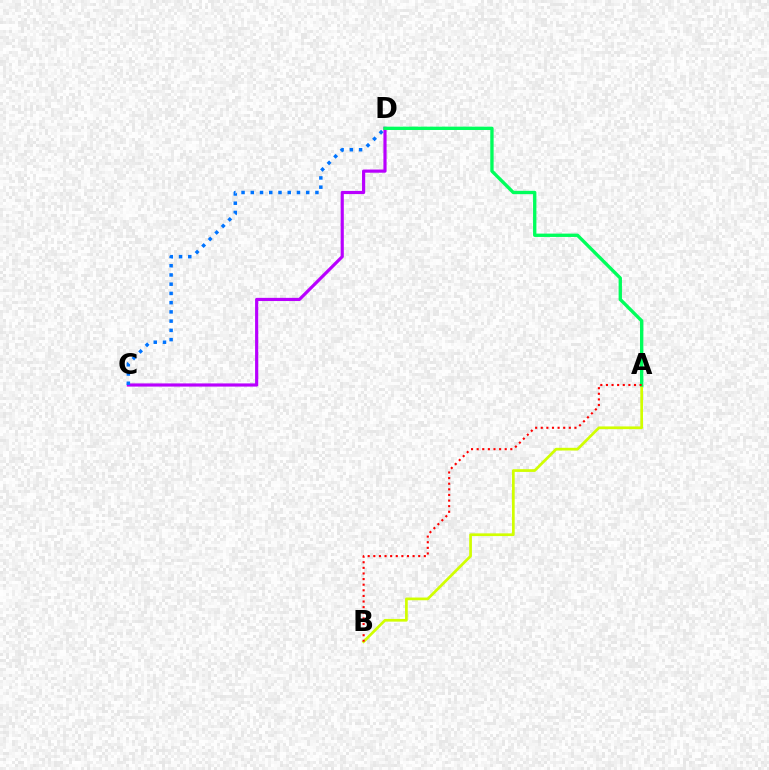{('A', 'B'): [{'color': '#d1ff00', 'line_style': 'solid', 'thickness': 1.95}, {'color': '#ff0000', 'line_style': 'dotted', 'thickness': 1.53}], ('C', 'D'): [{'color': '#b900ff', 'line_style': 'solid', 'thickness': 2.28}, {'color': '#0074ff', 'line_style': 'dotted', 'thickness': 2.51}], ('A', 'D'): [{'color': '#00ff5c', 'line_style': 'solid', 'thickness': 2.41}]}